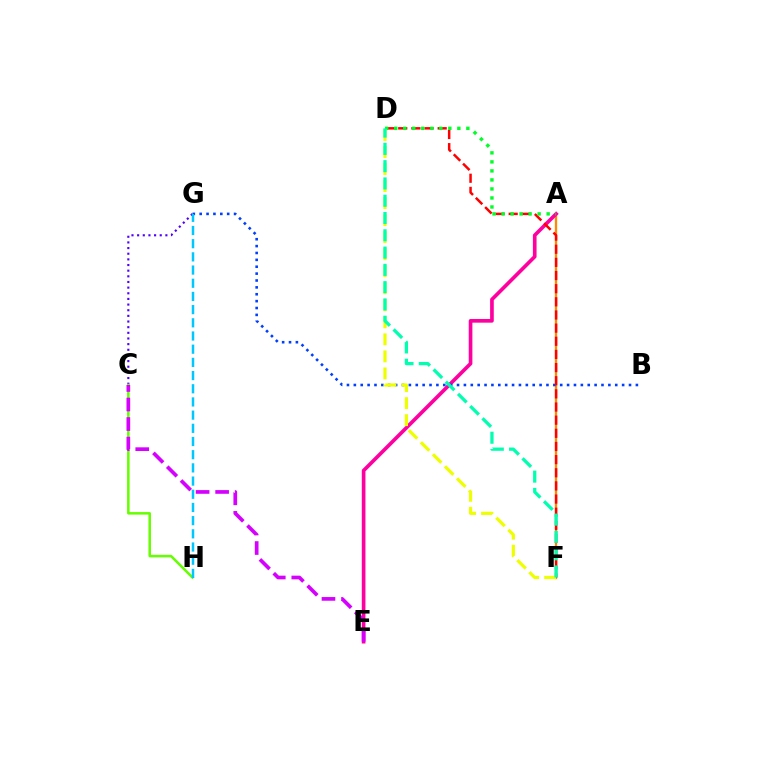{('A', 'F'): [{'color': '#ff8800', 'line_style': 'solid', 'thickness': 1.65}], ('A', 'E'): [{'color': '#ff00a0', 'line_style': 'solid', 'thickness': 2.64}], ('B', 'G'): [{'color': '#003fff', 'line_style': 'dotted', 'thickness': 1.87}], ('D', 'F'): [{'color': '#ff0000', 'line_style': 'dashed', 'thickness': 1.79}, {'color': '#eeff00', 'line_style': 'dashed', 'thickness': 2.31}, {'color': '#00ffaf', 'line_style': 'dashed', 'thickness': 2.35}], ('C', 'G'): [{'color': '#4f00ff', 'line_style': 'dotted', 'thickness': 1.54}], ('A', 'D'): [{'color': '#00ff27', 'line_style': 'dotted', 'thickness': 2.45}], ('C', 'H'): [{'color': '#66ff00', 'line_style': 'solid', 'thickness': 1.82}], ('G', 'H'): [{'color': '#00c7ff', 'line_style': 'dashed', 'thickness': 1.79}], ('C', 'E'): [{'color': '#d600ff', 'line_style': 'dashed', 'thickness': 2.65}]}